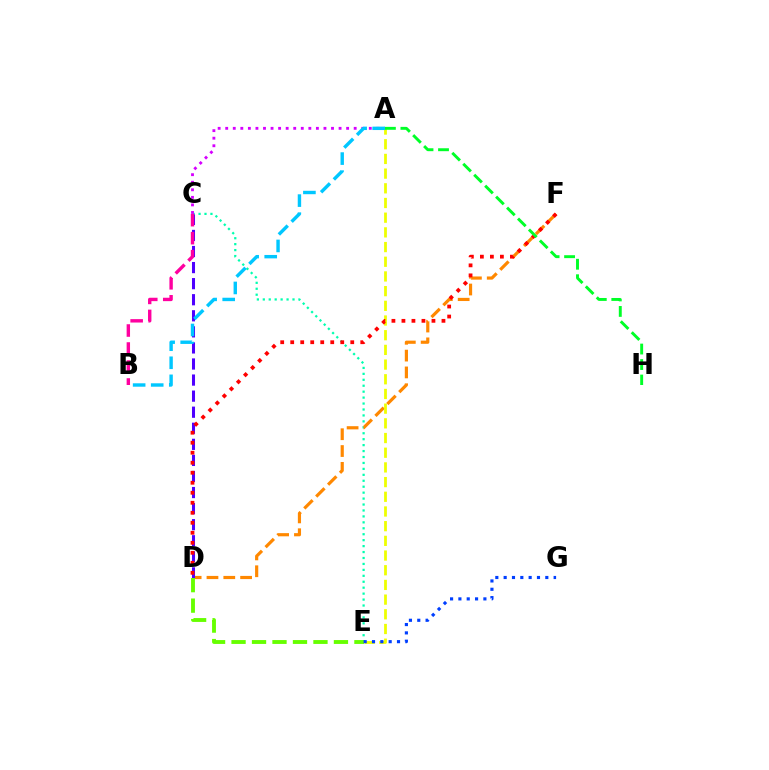{('C', 'E'): [{'color': '#00ffaf', 'line_style': 'dotted', 'thickness': 1.61}], ('D', 'F'): [{'color': '#ff8800', 'line_style': 'dashed', 'thickness': 2.28}, {'color': '#ff0000', 'line_style': 'dotted', 'thickness': 2.72}], ('C', 'D'): [{'color': '#4f00ff', 'line_style': 'dashed', 'thickness': 2.18}], ('D', 'E'): [{'color': '#66ff00', 'line_style': 'dashed', 'thickness': 2.78}], ('B', 'C'): [{'color': '#ff00a0', 'line_style': 'dashed', 'thickness': 2.45}], ('A', 'C'): [{'color': '#d600ff', 'line_style': 'dotted', 'thickness': 2.05}], ('A', 'E'): [{'color': '#eeff00', 'line_style': 'dashed', 'thickness': 2.0}], ('A', 'B'): [{'color': '#00c7ff', 'line_style': 'dashed', 'thickness': 2.45}], ('E', 'G'): [{'color': '#003fff', 'line_style': 'dotted', 'thickness': 2.26}], ('A', 'H'): [{'color': '#00ff27', 'line_style': 'dashed', 'thickness': 2.1}]}